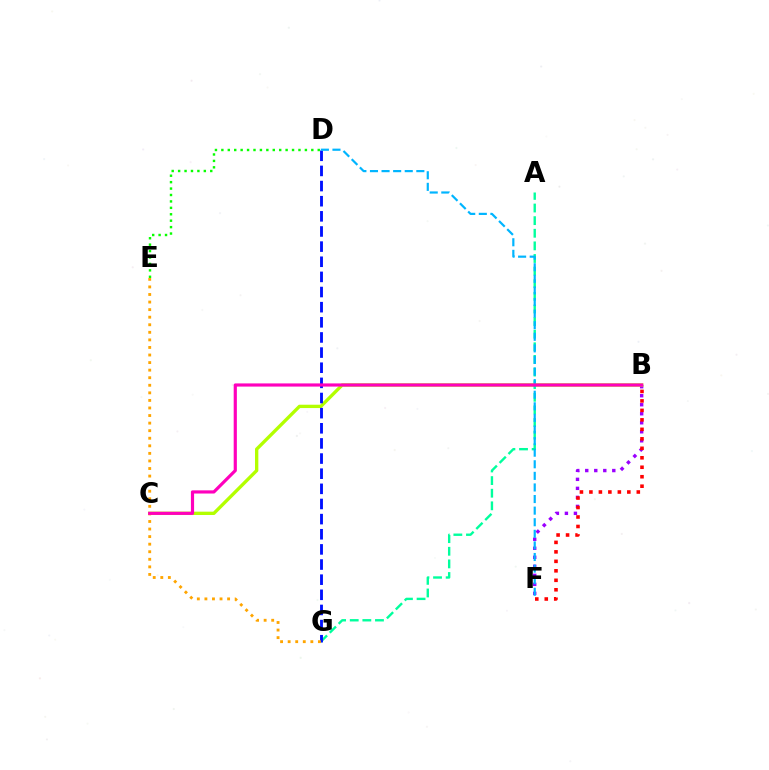{('B', 'F'): [{'color': '#9b00ff', 'line_style': 'dotted', 'thickness': 2.45}, {'color': '#ff0000', 'line_style': 'dotted', 'thickness': 2.58}], ('A', 'G'): [{'color': '#00ff9d', 'line_style': 'dashed', 'thickness': 1.71}], ('B', 'C'): [{'color': '#b3ff00', 'line_style': 'solid', 'thickness': 2.4}, {'color': '#ff00bd', 'line_style': 'solid', 'thickness': 2.29}], ('D', 'G'): [{'color': '#0010ff', 'line_style': 'dashed', 'thickness': 2.06}], ('D', 'F'): [{'color': '#00b5ff', 'line_style': 'dashed', 'thickness': 1.57}], ('D', 'E'): [{'color': '#08ff00', 'line_style': 'dotted', 'thickness': 1.75}], ('E', 'G'): [{'color': '#ffa500', 'line_style': 'dotted', 'thickness': 2.06}]}